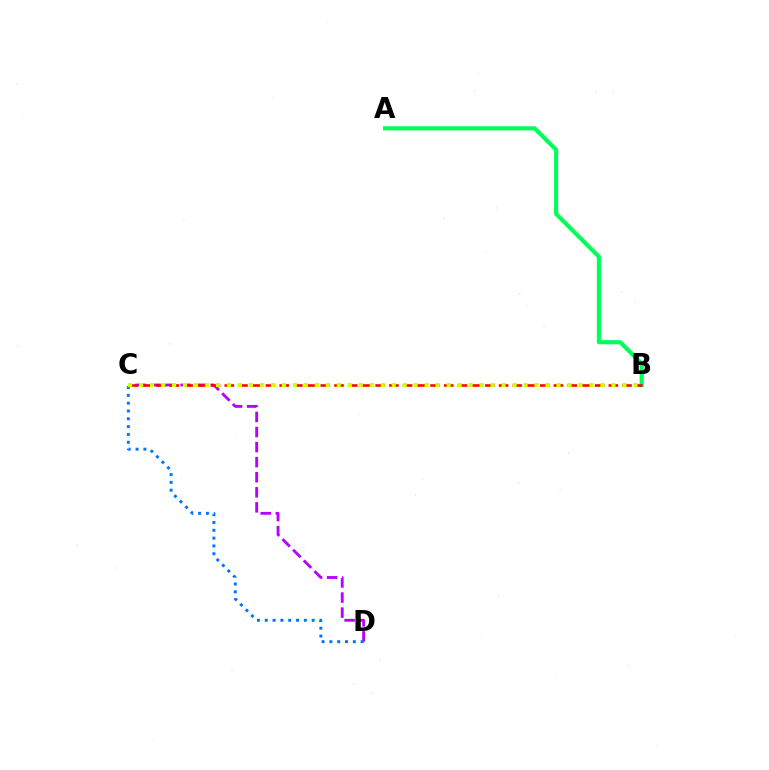{('A', 'B'): [{'color': '#00ff5c', 'line_style': 'solid', 'thickness': 2.99}], ('C', 'D'): [{'color': '#b900ff', 'line_style': 'dashed', 'thickness': 2.05}, {'color': '#0074ff', 'line_style': 'dotted', 'thickness': 2.12}], ('B', 'C'): [{'color': '#ff0000', 'line_style': 'dashed', 'thickness': 1.86}, {'color': '#d1ff00', 'line_style': 'dotted', 'thickness': 2.98}]}